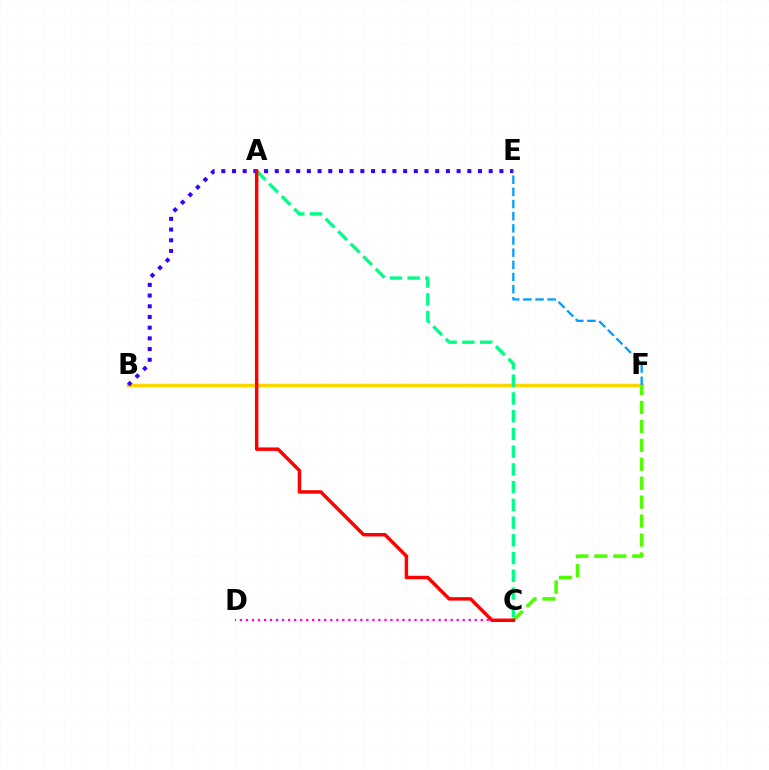{('B', 'F'): [{'color': '#ffd500', 'line_style': 'solid', 'thickness': 2.51}], ('B', 'E'): [{'color': '#3700ff', 'line_style': 'dotted', 'thickness': 2.91}], ('C', 'F'): [{'color': '#4fff00', 'line_style': 'dashed', 'thickness': 2.57}], ('C', 'D'): [{'color': '#ff00ed', 'line_style': 'dotted', 'thickness': 1.64}], ('A', 'C'): [{'color': '#00ff86', 'line_style': 'dashed', 'thickness': 2.41}, {'color': '#ff0000', 'line_style': 'solid', 'thickness': 2.49}], ('E', 'F'): [{'color': '#009eff', 'line_style': 'dashed', 'thickness': 1.65}]}